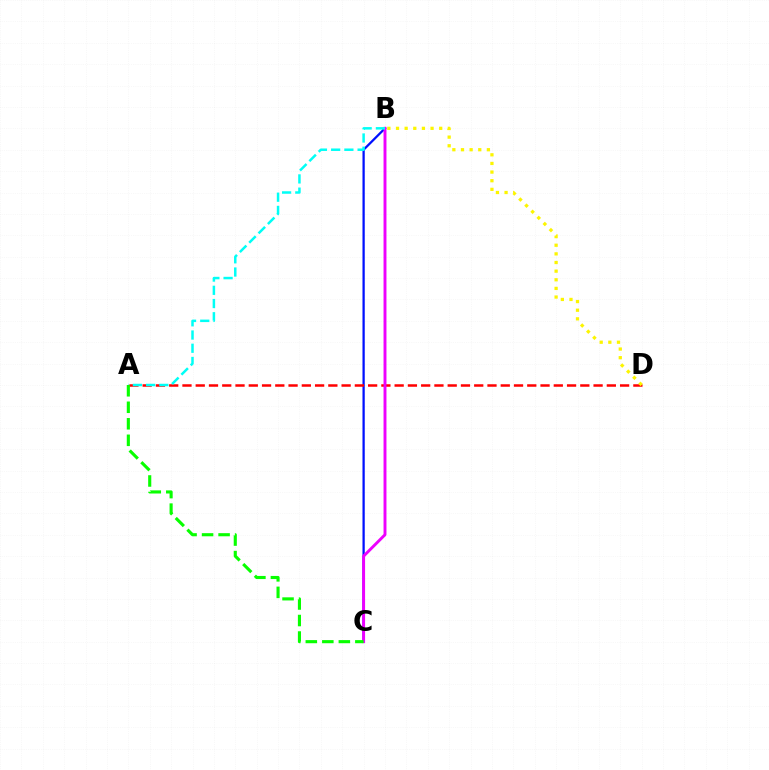{('B', 'C'): [{'color': '#0010ff', 'line_style': 'solid', 'thickness': 1.63}, {'color': '#ee00ff', 'line_style': 'solid', 'thickness': 2.1}], ('A', 'D'): [{'color': '#ff0000', 'line_style': 'dashed', 'thickness': 1.8}], ('B', 'D'): [{'color': '#fcf500', 'line_style': 'dotted', 'thickness': 2.35}], ('A', 'B'): [{'color': '#00fff6', 'line_style': 'dashed', 'thickness': 1.8}], ('A', 'C'): [{'color': '#08ff00', 'line_style': 'dashed', 'thickness': 2.24}]}